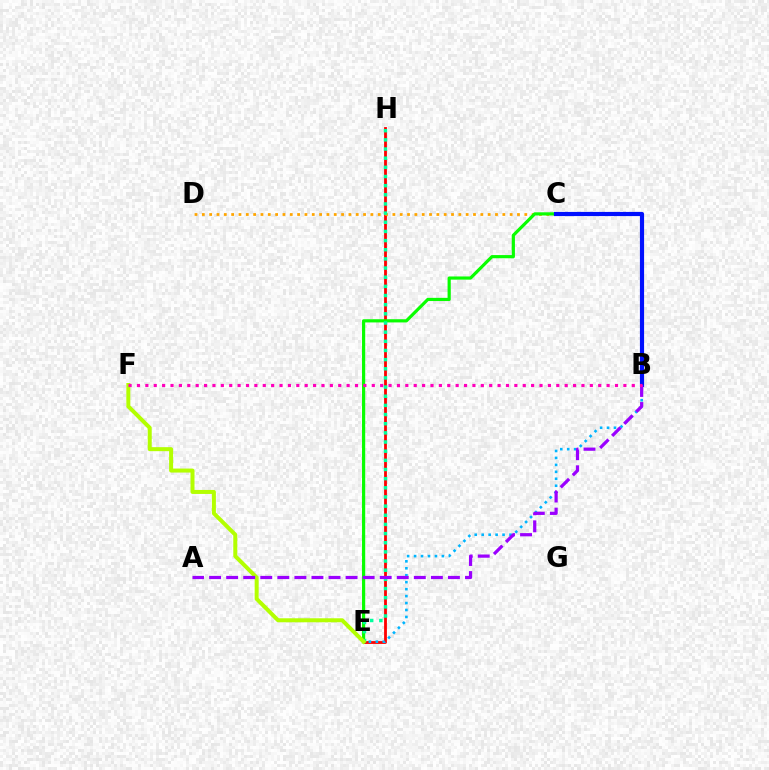{('E', 'H'): [{'color': '#ff0000', 'line_style': 'solid', 'thickness': 2.02}, {'color': '#00ff9d', 'line_style': 'dotted', 'thickness': 2.49}], ('C', 'D'): [{'color': '#ffa500', 'line_style': 'dotted', 'thickness': 1.99}], ('C', 'E'): [{'color': '#08ff00', 'line_style': 'solid', 'thickness': 2.29}], ('B', 'C'): [{'color': '#0010ff', 'line_style': 'solid', 'thickness': 3.0}], ('B', 'E'): [{'color': '#00b5ff', 'line_style': 'dotted', 'thickness': 1.89}], ('E', 'F'): [{'color': '#b3ff00', 'line_style': 'solid', 'thickness': 2.88}], ('A', 'B'): [{'color': '#9b00ff', 'line_style': 'dashed', 'thickness': 2.32}], ('B', 'F'): [{'color': '#ff00bd', 'line_style': 'dotted', 'thickness': 2.28}]}